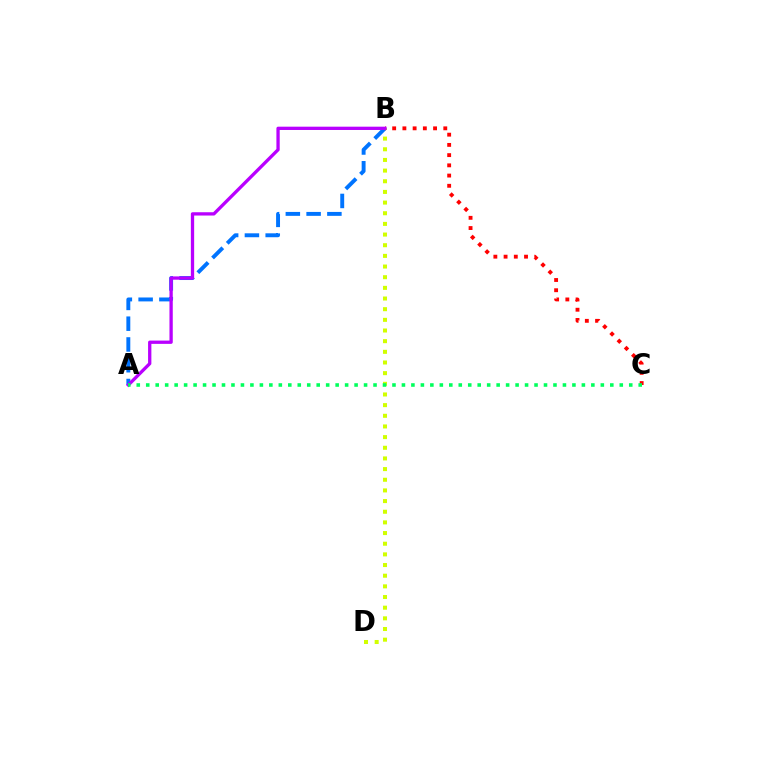{('A', 'B'): [{'color': '#0074ff', 'line_style': 'dashed', 'thickness': 2.82}, {'color': '#b900ff', 'line_style': 'solid', 'thickness': 2.37}], ('B', 'C'): [{'color': '#ff0000', 'line_style': 'dotted', 'thickness': 2.78}], ('B', 'D'): [{'color': '#d1ff00', 'line_style': 'dotted', 'thickness': 2.9}], ('A', 'C'): [{'color': '#00ff5c', 'line_style': 'dotted', 'thickness': 2.57}]}